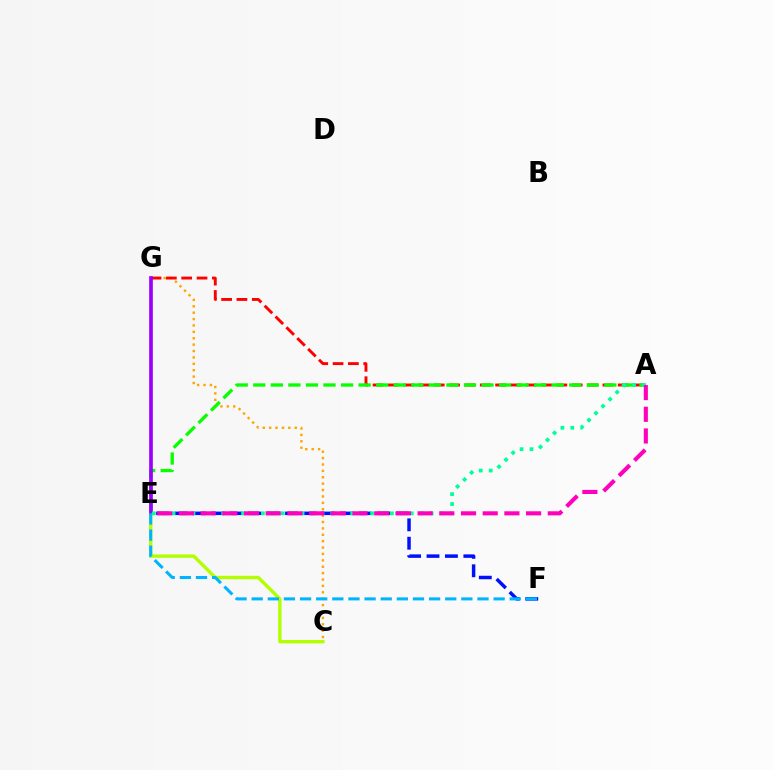{('C', 'G'): [{'color': '#ffa500', 'line_style': 'dotted', 'thickness': 1.74}], ('A', 'G'): [{'color': '#ff0000', 'line_style': 'dashed', 'thickness': 2.08}], ('A', 'E'): [{'color': '#08ff00', 'line_style': 'dashed', 'thickness': 2.38}, {'color': '#00ff9d', 'line_style': 'dotted', 'thickness': 2.7}, {'color': '#ff00bd', 'line_style': 'dashed', 'thickness': 2.95}], ('E', 'F'): [{'color': '#0010ff', 'line_style': 'dashed', 'thickness': 2.5}, {'color': '#00b5ff', 'line_style': 'dashed', 'thickness': 2.19}], ('C', 'E'): [{'color': '#b3ff00', 'line_style': 'solid', 'thickness': 2.44}], ('E', 'G'): [{'color': '#9b00ff', 'line_style': 'solid', 'thickness': 2.64}]}